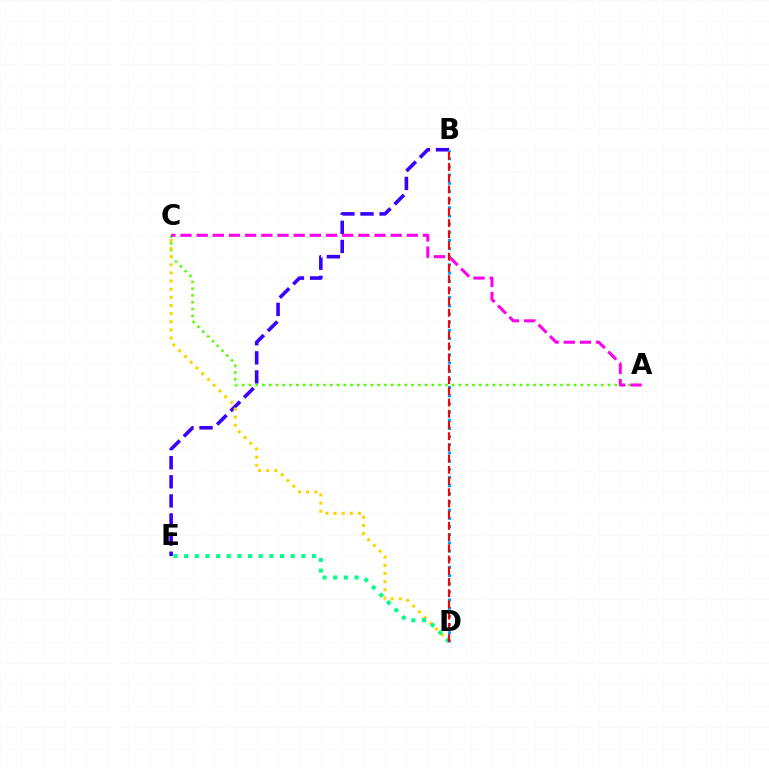{('B', 'E'): [{'color': '#3700ff', 'line_style': 'dashed', 'thickness': 2.59}], ('A', 'C'): [{'color': '#4fff00', 'line_style': 'dotted', 'thickness': 1.84}, {'color': '#ff00ed', 'line_style': 'dashed', 'thickness': 2.2}], ('C', 'D'): [{'color': '#ffd500', 'line_style': 'dotted', 'thickness': 2.21}], ('D', 'E'): [{'color': '#00ff86', 'line_style': 'dotted', 'thickness': 2.89}], ('B', 'D'): [{'color': '#009eff', 'line_style': 'dotted', 'thickness': 2.22}, {'color': '#ff0000', 'line_style': 'dashed', 'thickness': 1.52}]}